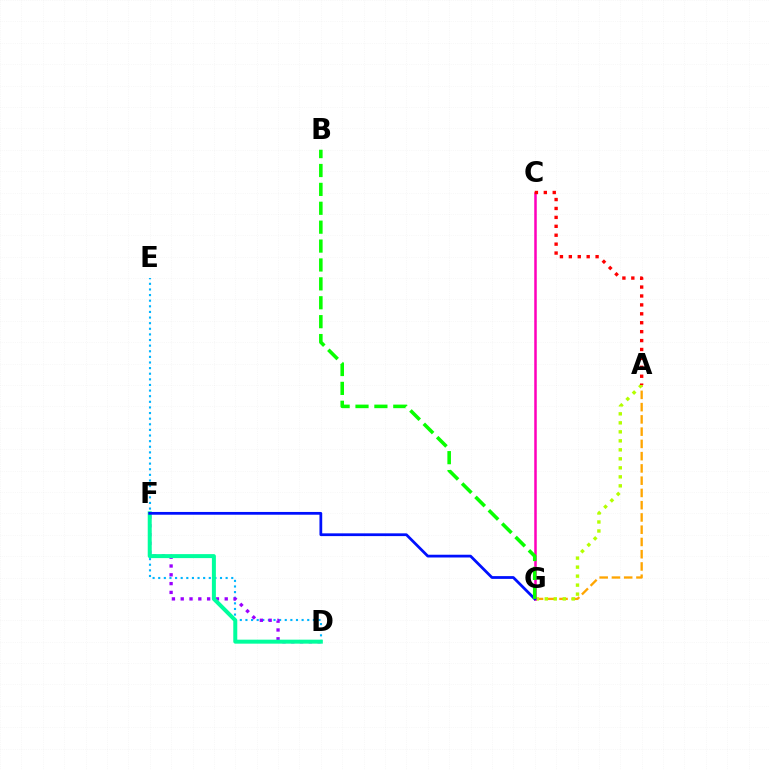{('A', 'G'): [{'color': '#ffa500', 'line_style': 'dashed', 'thickness': 1.66}, {'color': '#b3ff00', 'line_style': 'dotted', 'thickness': 2.45}], ('C', 'G'): [{'color': '#ff00bd', 'line_style': 'solid', 'thickness': 1.81}], ('D', 'E'): [{'color': '#00b5ff', 'line_style': 'dotted', 'thickness': 1.53}], ('A', 'C'): [{'color': '#ff0000', 'line_style': 'dotted', 'thickness': 2.42}], ('D', 'F'): [{'color': '#9b00ff', 'line_style': 'dotted', 'thickness': 2.39}, {'color': '#00ff9d', 'line_style': 'solid', 'thickness': 2.87}], ('F', 'G'): [{'color': '#0010ff', 'line_style': 'solid', 'thickness': 1.99}], ('B', 'G'): [{'color': '#08ff00', 'line_style': 'dashed', 'thickness': 2.57}]}